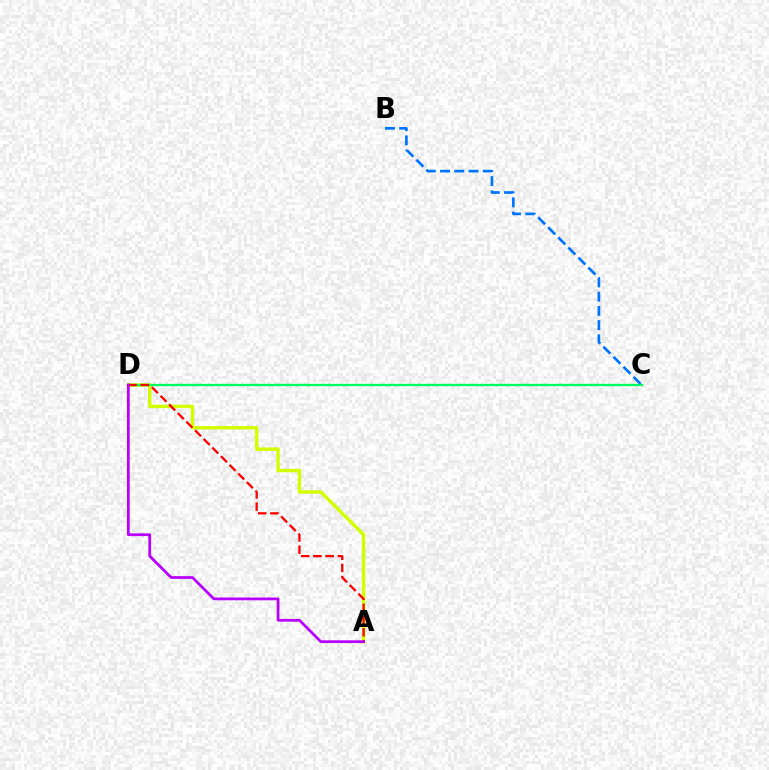{('A', 'D'): [{'color': '#d1ff00', 'line_style': 'solid', 'thickness': 2.46}, {'color': '#ff0000', 'line_style': 'dashed', 'thickness': 1.66}, {'color': '#b900ff', 'line_style': 'solid', 'thickness': 1.98}], ('C', 'D'): [{'color': '#00ff5c', 'line_style': 'solid', 'thickness': 1.67}], ('B', 'C'): [{'color': '#0074ff', 'line_style': 'dashed', 'thickness': 1.93}]}